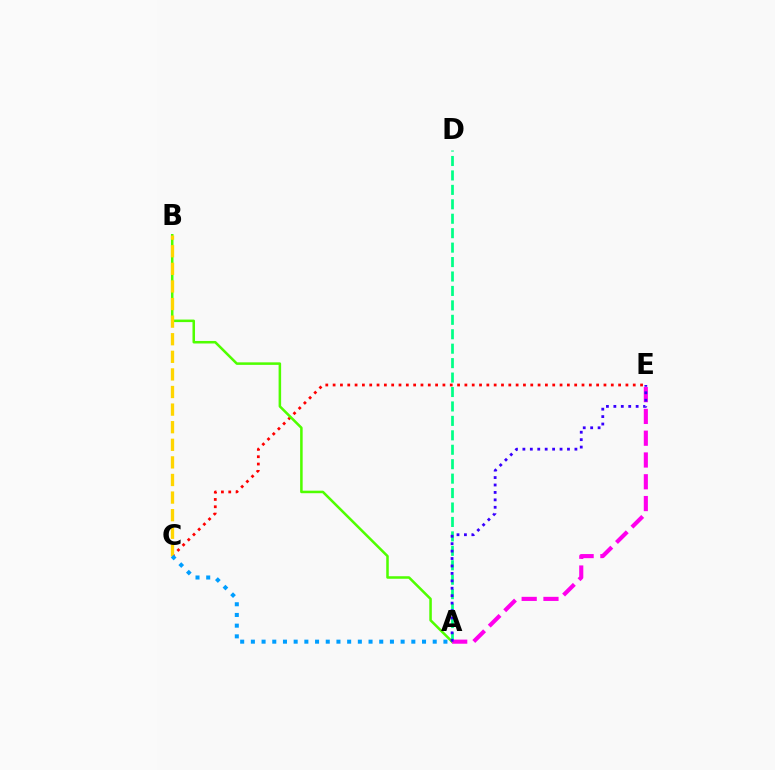{('A', 'D'): [{'color': '#00ff86', 'line_style': 'dashed', 'thickness': 1.96}], ('C', 'E'): [{'color': '#ff0000', 'line_style': 'dotted', 'thickness': 1.99}], ('A', 'B'): [{'color': '#4fff00', 'line_style': 'solid', 'thickness': 1.82}], ('A', 'E'): [{'color': '#ff00ed', 'line_style': 'dashed', 'thickness': 2.96}, {'color': '#3700ff', 'line_style': 'dotted', 'thickness': 2.02}], ('B', 'C'): [{'color': '#ffd500', 'line_style': 'dashed', 'thickness': 2.39}], ('A', 'C'): [{'color': '#009eff', 'line_style': 'dotted', 'thickness': 2.91}]}